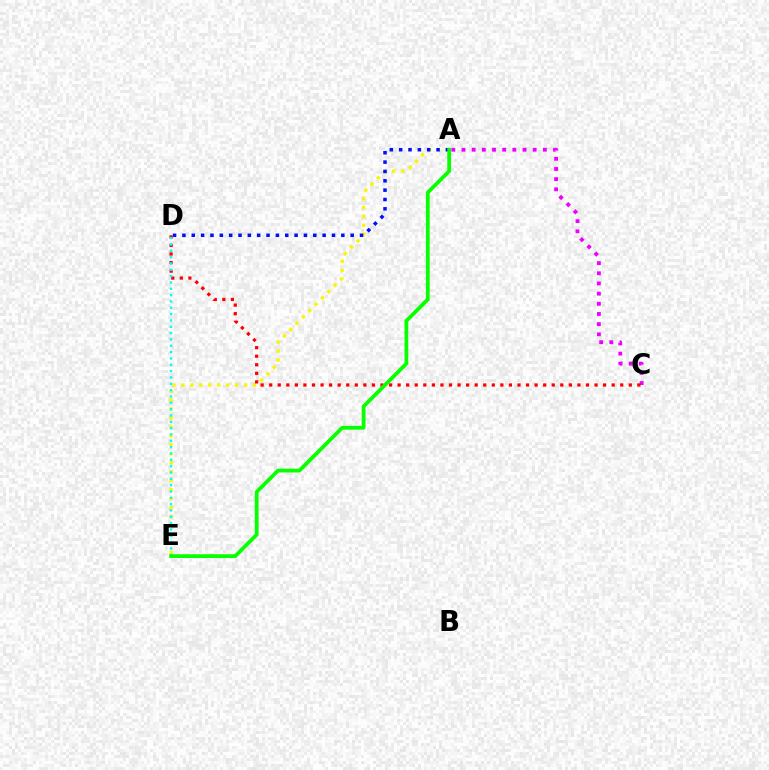{('A', 'E'): [{'color': '#fcf500', 'line_style': 'dotted', 'thickness': 2.43}, {'color': '#08ff00', 'line_style': 'solid', 'thickness': 2.72}], ('A', 'C'): [{'color': '#ee00ff', 'line_style': 'dotted', 'thickness': 2.76}], ('A', 'D'): [{'color': '#0010ff', 'line_style': 'dotted', 'thickness': 2.54}], ('C', 'D'): [{'color': '#ff0000', 'line_style': 'dotted', 'thickness': 2.33}], ('D', 'E'): [{'color': '#00fff6', 'line_style': 'dotted', 'thickness': 1.72}]}